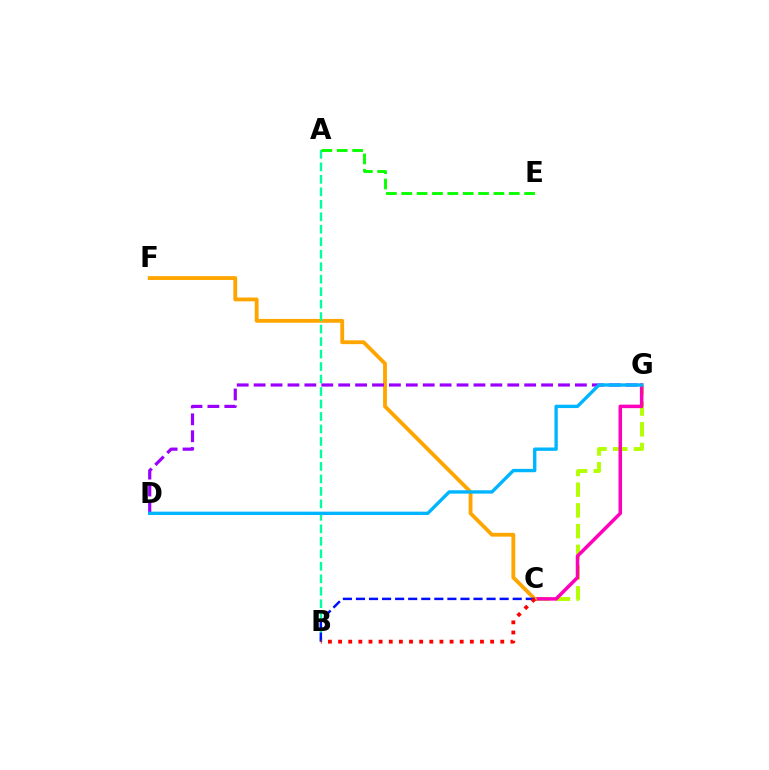{('C', 'G'): [{'color': '#b3ff00', 'line_style': 'dashed', 'thickness': 2.82}, {'color': '#ff00bd', 'line_style': 'solid', 'thickness': 2.53}], ('C', 'F'): [{'color': '#ffa500', 'line_style': 'solid', 'thickness': 2.75}], ('A', 'B'): [{'color': '#00ff9d', 'line_style': 'dashed', 'thickness': 1.7}], ('D', 'G'): [{'color': '#9b00ff', 'line_style': 'dashed', 'thickness': 2.3}, {'color': '#00b5ff', 'line_style': 'solid', 'thickness': 2.42}], ('B', 'C'): [{'color': '#0010ff', 'line_style': 'dashed', 'thickness': 1.77}, {'color': '#ff0000', 'line_style': 'dotted', 'thickness': 2.75}], ('A', 'E'): [{'color': '#08ff00', 'line_style': 'dashed', 'thickness': 2.09}]}